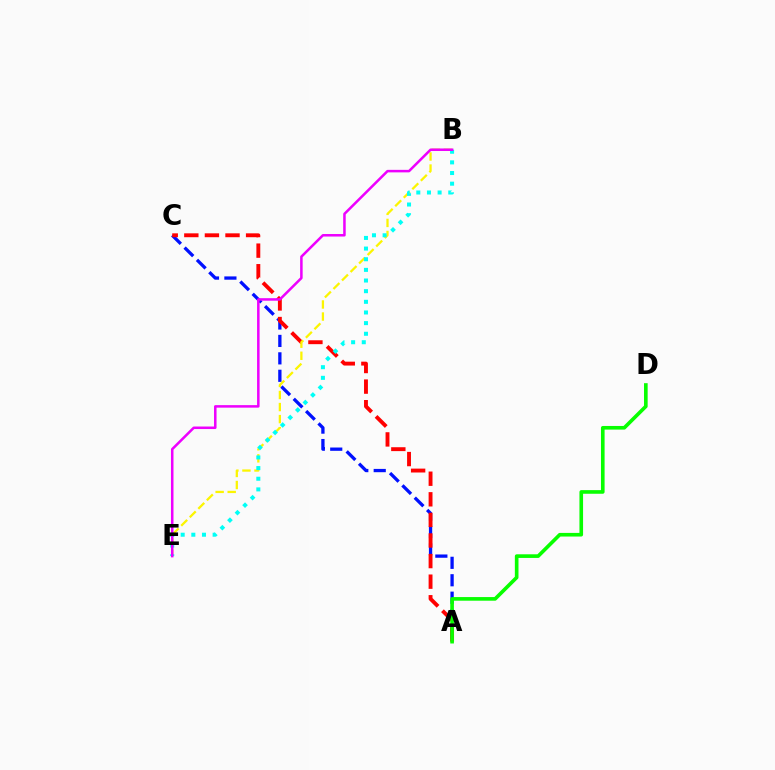{('A', 'C'): [{'color': '#0010ff', 'line_style': 'dashed', 'thickness': 2.37}, {'color': '#ff0000', 'line_style': 'dashed', 'thickness': 2.8}], ('B', 'E'): [{'color': '#fcf500', 'line_style': 'dashed', 'thickness': 1.64}, {'color': '#00fff6', 'line_style': 'dotted', 'thickness': 2.89}, {'color': '#ee00ff', 'line_style': 'solid', 'thickness': 1.82}], ('A', 'D'): [{'color': '#08ff00', 'line_style': 'solid', 'thickness': 2.62}]}